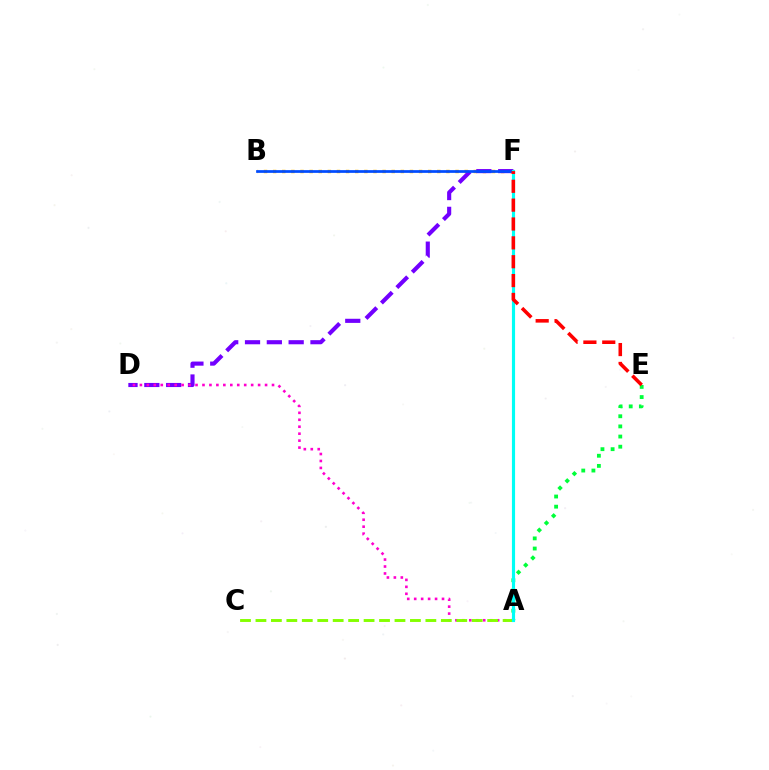{('B', 'F'): [{'color': '#ffbd00', 'line_style': 'dotted', 'thickness': 2.48}, {'color': '#004bff', 'line_style': 'solid', 'thickness': 1.96}], ('D', 'F'): [{'color': '#7200ff', 'line_style': 'dashed', 'thickness': 2.96}], ('A', 'E'): [{'color': '#00ff39', 'line_style': 'dotted', 'thickness': 2.76}], ('A', 'D'): [{'color': '#ff00cf', 'line_style': 'dotted', 'thickness': 1.89}], ('A', 'C'): [{'color': '#84ff00', 'line_style': 'dashed', 'thickness': 2.1}], ('A', 'F'): [{'color': '#00fff6', 'line_style': 'solid', 'thickness': 2.26}], ('E', 'F'): [{'color': '#ff0000', 'line_style': 'dashed', 'thickness': 2.56}]}